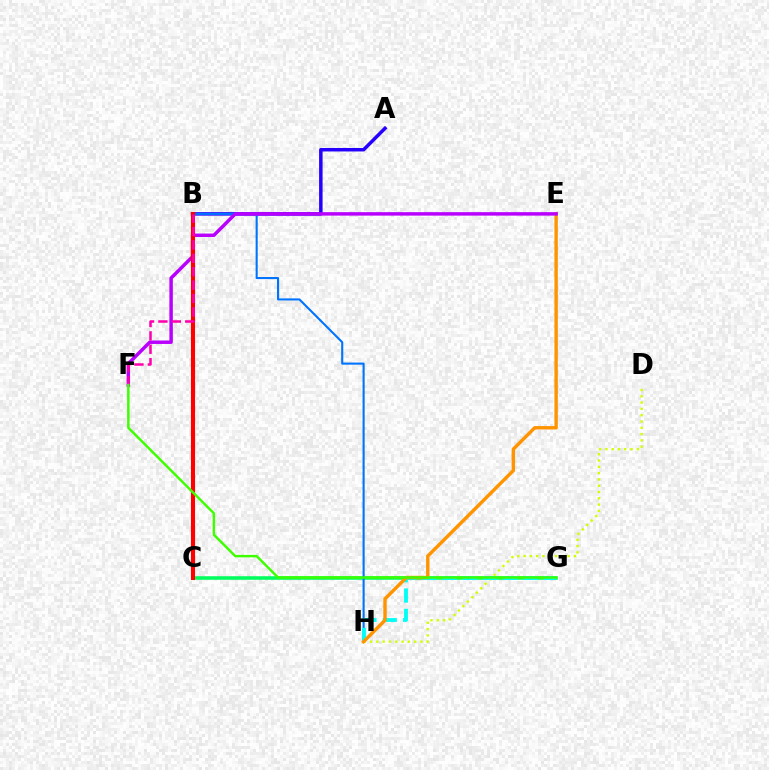{('A', 'B'): [{'color': '#2500ff', 'line_style': 'solid', 'thickness': 2.51}], ('C', 'G'): [{'color': '#00ff5c', 'line_style': 'solid', 'thickness': 2.56}], ('B', 'H'): [{'color': '#0074ff', 'line_style': 'solid', 'thickness': 1.51}], ('D', 'H'): [{'color': '#d1ff00', 'line_style': 'dotted', 'thickness': 1.71}], ('G', 'H'): [{'color': '#00fff6', 'line_style': 'dashed', 'thickness': 2.76}], ('E', 'H'): [{'color': '#ff9400', 'line_style': 'solid', 'thickness': 2.45}], ('E', 'F'): [{'color': '#b900ff', 'line_style': 'solid', 'thickness': 2.49}], ('B', 'C'): [{'color': '#ff0000', 'line_style': 'solid', 'thickness': 2.96}], ('B', 'F'): [{'color': '#ff00ac', 'line_style': 'dashed', 'thickness': 1.82}], ('F', 'G'): [{'color': '#3dff00', 'line_style': 'solid', 'thickness': 1.76}]}